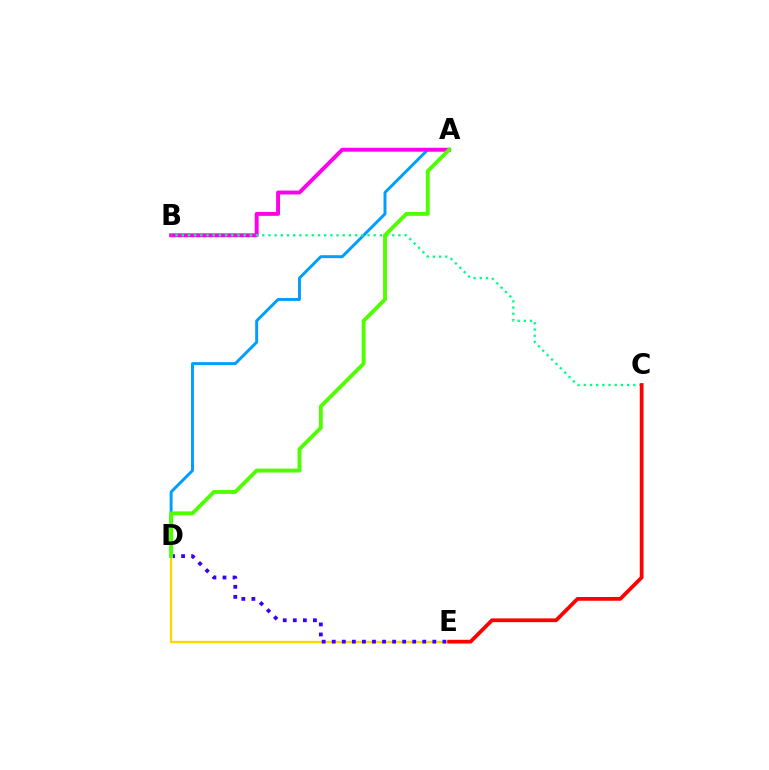{('D', 'E'): [{'color': '#ffd500', 'line_style': 'solid', 'thickness': 1.66}, {'color': '#3700ff', 'line_style': 'dotted', 'thickness': 2.73}], ('A', 'D'): [{'color': '#009eff', 'line_style': 'solid', 'thickness': 2.12}, {'color': '#4fff00', 'line_style': 'solid', 'thickness': 2.78}], ('A', 'B'): [{'color': '#ff00ed', 'line_style': 'solid', 'thickness': 2.81}], ('B', 'C'): [{'color': '#00ff86', 'line_style': 'dotted', 'thickness': 1.68}], ('C', 'E'): [{'color': '#ff0000', 'line_style': 'solid', 'thickness': 2.7}]}